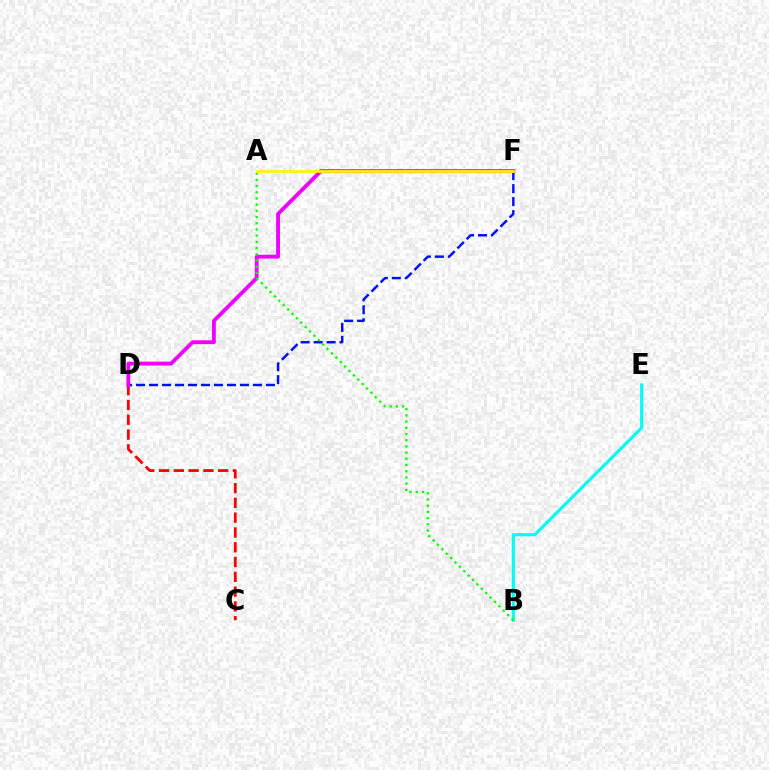{('C', 'D'): [{'color': '#ff0000', 'line_style': 'dashed', 'thickness': 2.01}], ('D', 'F'): [{'color': '#0010ff', 'line_style': 'dashed', 'thickness': 1.76}, {'color': '#ee00ff', 'line_style': 'solid', 'thickness': 2.77}], ('B', 'E'): [{'color': '#00fff6', 'line_style': 'solid', 'thickness': 2.25}], ('A', 'B'): [{'color': '#08ff00', 'line_style': 'dotted', 'thickness': 1.69}], ('A', 'F'): [{'color': '#fcf500', 'line_style': 'solid', 'thickness': 1.98}]}